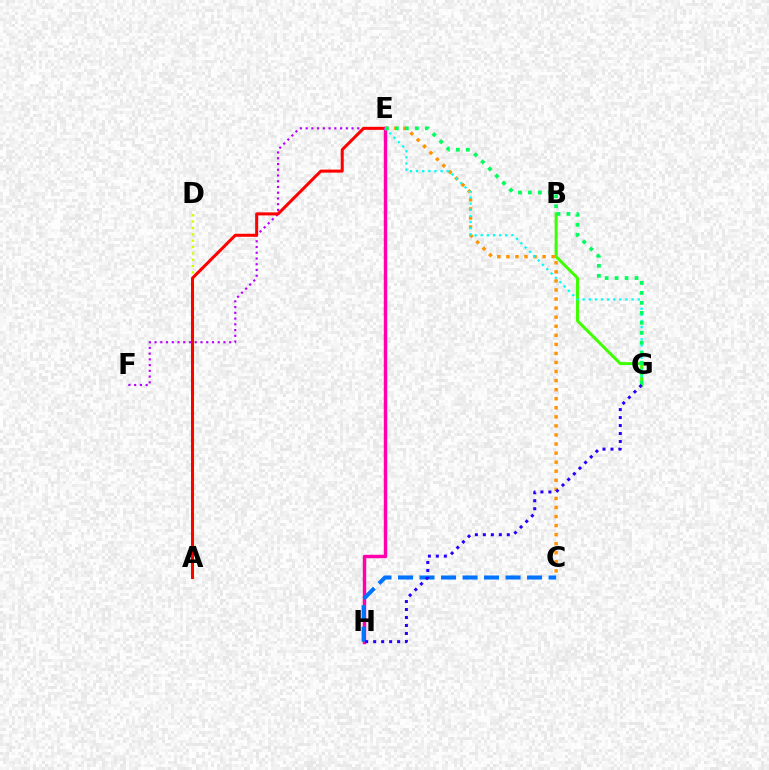{('A', 'D'): [{'color': '#d1ff00', 'line_style': 'dotted', 'thickness': 1.73}], ('E', 'F'): [{'color': '#b900ff', 'line_style': 'dotted', 'thickness': 1.56}], ('B', 'G'): [{'color': '#3dff00', 'line_style': 'solid', 'thickness': 2.14}], ('A', 'E'): [{'color': '#ff0000', 'line_style': 'solid', 'thickness': 2.18}], ('E', 'H'): [{'color': '#ff00ac', 'line_style': 'solid', 'thickness': 2.46}], ('C', 'E'): [{'color': '#ff9400', 'line_style': 'dotted', 'thickness': 2.46}], ('C', 'H'): [{'color': '#0074ff', 'line_style': 'dashed', 'thickness': 2.92}], ('E', 'G'): [{'color': '#00fff6', 'line_style': 'dotted', 'thickness': 1.66}, {'color': '#00ff5c', 'line_style': 'dotted', 'thickness': 2.71}], ('G', 'H'): [{'color': '#2500ff', 'line_style': 'dotted', 'thickness': 2.17}]}